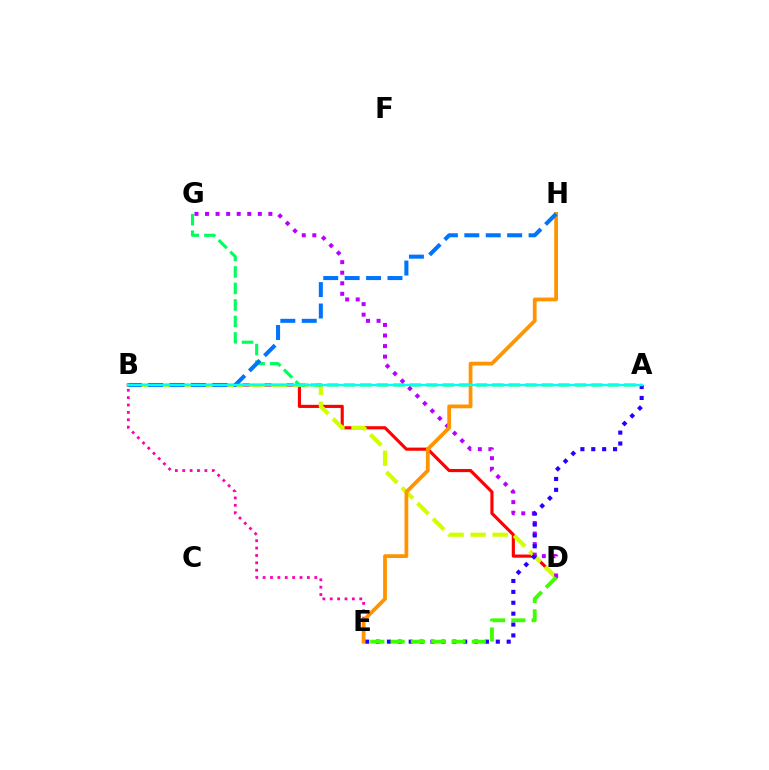{('B', 'D'): [{'color': '#ff0000', 'line_style': 'solid', 'thickness': 2.26}, {'color': '#d1ff00', 'line_style': 'dashed', 'thickness': 2.99}], ('B', 'E'): [{'color': '#ff00ac', 'line_style': 'dotted', 'thickness': 2.0}], ('A', 'G'): [{'color': '#00ff5c', 'line_style': 'dashed', 'thickness': 2.24}], ('D', 'G'): [{'color': '#b900ff', 'line_style': 'dotted', 'thickness': 2.87}], ('A', 'E'): [{'color': '#2500ff', 'line_style': 'dotted', 'thickness': 2.96}], ('E', 'H'): [{'color': '#ff9400', 'line_style': 'solid', 'thickness': 2.72}], ('D', 'E'): [{'color': '#3dff00', 'line_style': 'dashed', 'thickness': 2.76}], ('B', 'H'): [{'color': '#0074ff', 'line_style': 'dashed', 'thickness': 2.91}], ('A', 'B'): [{'color': '#00fff6', 'line_style': 'solid', 'thickness': 1.72}]}